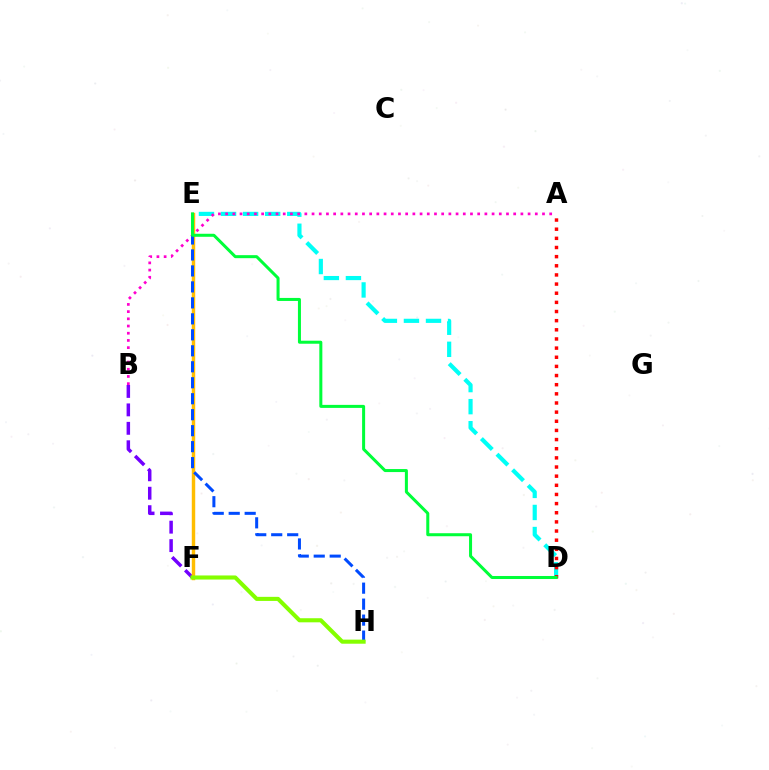{('D', 'E'): [{'color': '#00fff6', 'line_style': 'dashed', 'thickness': 3.0}, {'color': '#00ff39', 'line_style': 'solid', 'thickness': 2.17}], ('A', 'B'): [{'color': '#ff00cf', 'line_style': 'dotted', 'thickness': 1.96}], ('B', 'F'): [{'color': '#7200ff', 'line_style': 'dashed', 'thickness': 2.51}], ('E', 'F'): [{'color': '#ffbd00', 'line_style': 'solid', 'thickness': 2.48}], ('E', 'H'): [{'color': '#004bff', 'line_style': 'dashed', 'thickness': 2.17}], ('A', 'D'): [{'color': '#ff0000', 'line_style': 'dotted', 'thickness': 2.49}], ('F', 'H'): [{'color': '#84ff00', 'line_style': 'solid', 'thickness': 2.94}]}